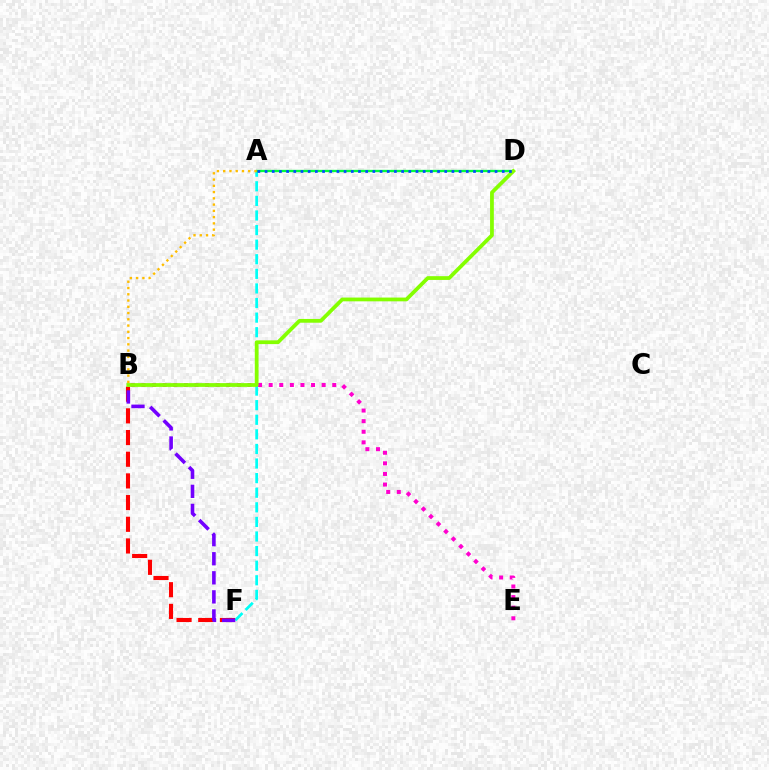{('A', 'F'): [{'color': '#00fff6', 'line_style': 'dashed', 'thickness': 1.98}], ('A', 'D'): [{'color': '#00ff39', 'line_style': 'solid', 'thickness': 1.68}, {'color': '#004bff', 'line_style': 'dotted', 'thickness': 1.95}], ('A', 'B'): [{'color': '#ffbd00', 'line_style': 'dotted', 'thickness': 1.7}], ('B', 'E'): [{'color': '#ff00cf', 'line_style': 'dotted', 'thickness': 2.88}], ('B', 'F'): [{'color': '#ff0000', 'line_style': 'dashed', 'thickness': 2.95}, {'color': '#7200ff', 'line_style': 'dashed', 'thickness': 2.59}], ('B', 'D'): [{'color': '#84ff00', 'line_style': 'solid', 'thickness': 2.71}]}